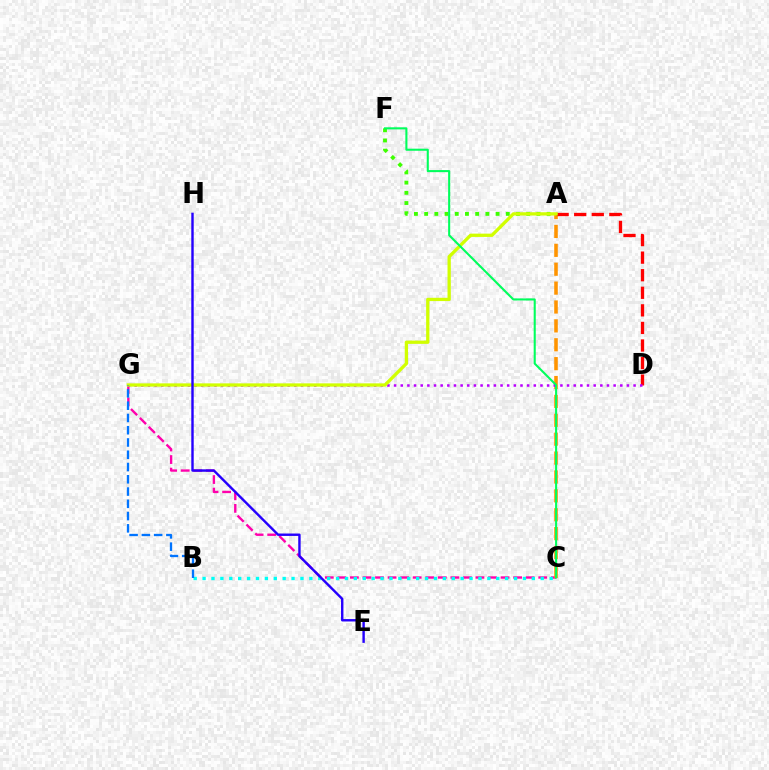{('A', 'F'): [{'color': '#3dff00', 'line_style': 'dotted', 'thickness': 2.77}], ('C', 'G'): [{'color': '#ff00ac', 'line_style': 'dashed', 'thickness': 1.71}], ('A', 'C'): [{'color': '#ff9400', 'line_style': 'dashed', 'thickness': 2.57}], ('B', 'C'): [{'color': '#00fff6', 'line_style': 'dotted', 'thickness': 2.42}], ('A', 'D'): [{'color': '#ff0000', 'line_style': 'dashed', 'thickness': 2.39}], ('D', 'G'): [{'color': '#b900ff', 'line_style': 'dotted', 'thickness': 1.81}], ('A', 'G'): [{'color': '#d1ff00', 'line_style': 'solid', 'thickness': 2.36}], ('E', 'H'): [{'color': '#2500ff', 'line_style': 'solid', 'thickness': 1.74}], ('B', 'G'): [{'color': '#0074ff', 'line_style': 'dashed', 'thickness': 1.67}], ('C', 'F'): [{'color': '#00ff5c', 'line_style': 'solid', 'thickness': 1.5}]}